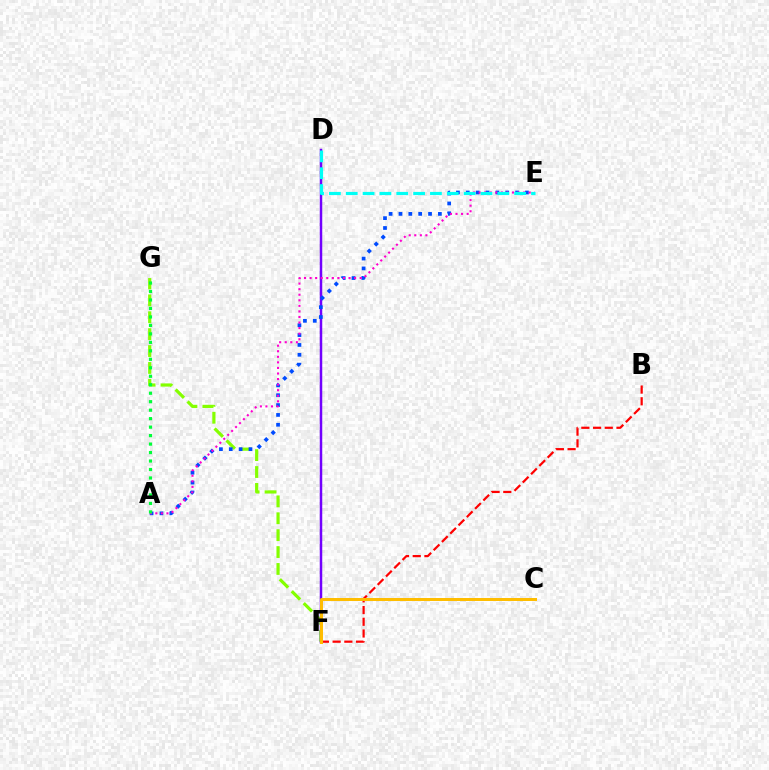{('F', 'G'): [{'color': '#84ff00', 'line_style': 'dashed', 'thickness': 2.3}], ('B', 'F'): [{'color': '#ff0000', 'line_style': 'dashed', 'thickness': 1.59}], ('D', 'F'): [{'color': '#7200ff', 'line_style': 'solid', 'thickness': 1.79}], ('A', 'E'): [{'color': '#004bff', 'line_style': 'dotted', 'thickness': 2.68}, {'color': '#ff00cf', 'line_style': 'dotted', 'thickness': 1.51}], ('D', 'E'): [{'color': '#00fff6', 'line_style': 'dashed', 'thickness': 2.29}], ('C', 'F'): [{'color': '#ffbd00', 'line_style': 'solid', 'thickness': 2.15}], ('A', 'G'): [{'color': '#00ff39', 'line_style': 'dotted', 'thickness': 2.3}]}